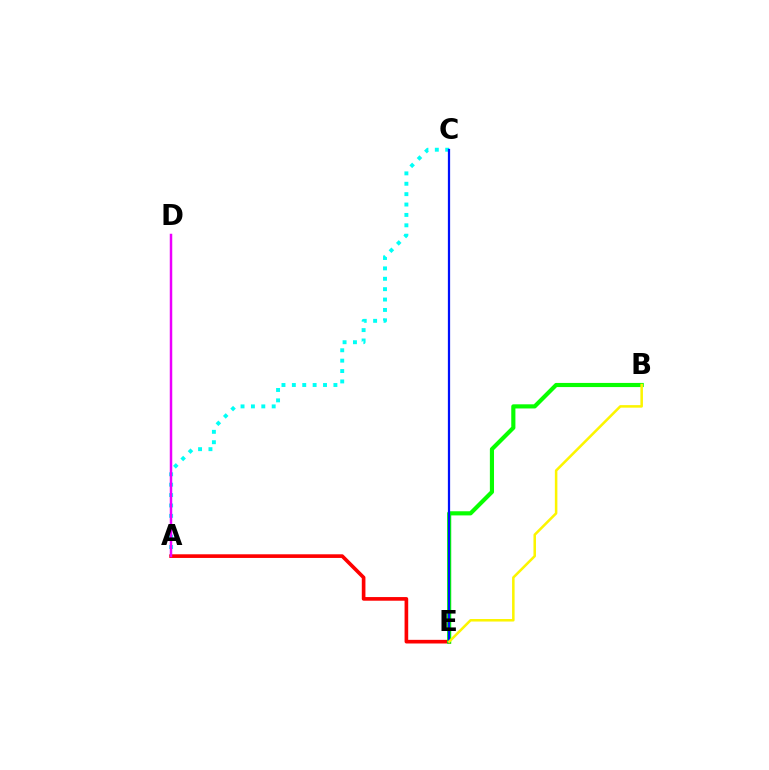{('A', 'C'): [{'color': '#00fff6', 'line_style': 'dotted', 'thickness': 2.82}], ('A', 'E'): [{'color': '#ff0000', 'line_style': 'solid', 'thickness': 2.63}], ('B', 'E'): [{'color': '#08ff00', 'line_style': 'solid', 'thickness': 2.98}, {'color': '#fcf500', 'line_style': 'solid', 'thickness': 1.82}], ('C', 'E'): [{'color': '#0010ff', 'line_style': 'solid', 'thickness': 1.62}], ('A', 'D'): [{'color': '#ee00ff', 'line_style': 'solid', 'thickness': 1.79}]}